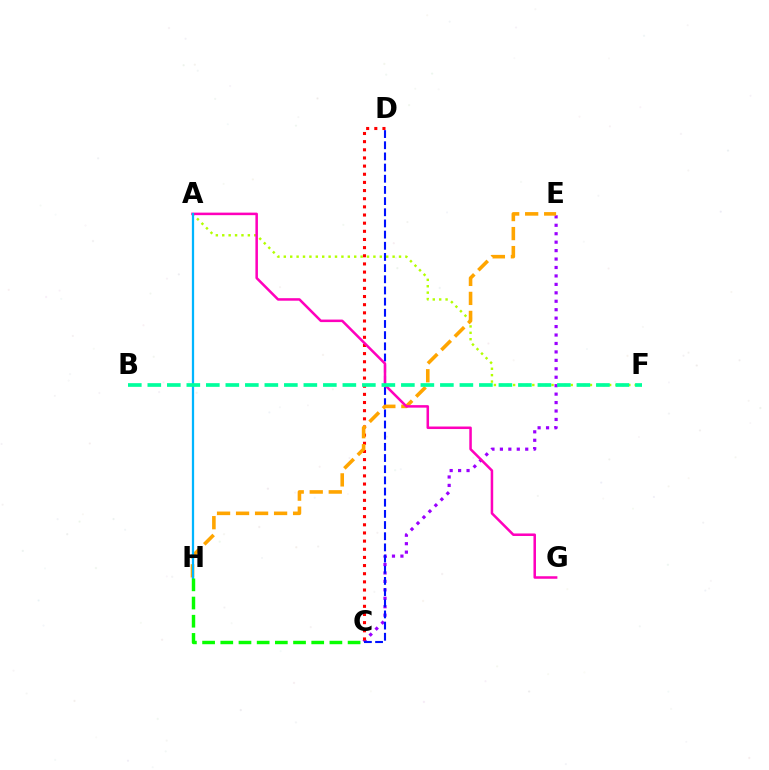{('C', 'E'): [{'color': '#9b00ff', 'line_style': 'dotted', 'thickness': 2.29}], ('C', 'D'): [{'color': '#ff0000', 'line_style': 'dotted', 'thickness': 2.21}, {'color': '#0010ff', 'line_style': 'dashed', 'thickness': 1.52}], ('A', 'F'): [{'color': '#b3ff00', 'line_style': 'dotted', 'thickness': 1.74}], ('E', 'H'): [{'color': '#ffa500', 'line_style': 'dashed', 'thickness': 2.58}], ('A', 'G'): [{'color': '#ff00bd', 'line_style': 'solid', 'thickness': 1.82}], ('A', 'H'): [{'color': '#00b5ff', 'line_style': 'solid', 'thickness': 1.62}], ('C', 'H'): [{'color': '#08ff00', 'line_style': 'dashed', 'thickness': 2.47}], ('B', 'F'): [{'color': '#00ff9d', 'line_style': 'dashed', 'thickness': 2.65}]}